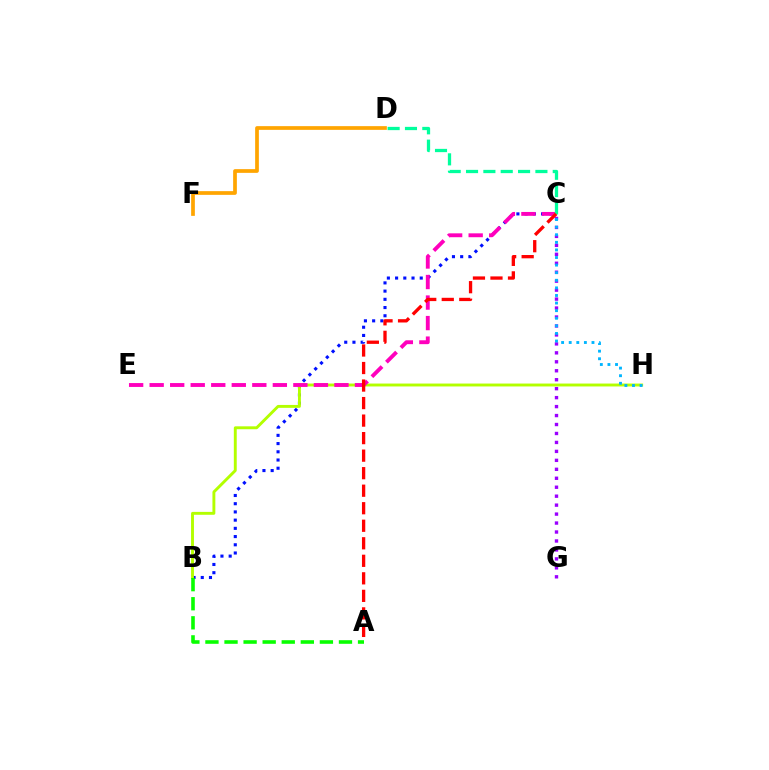{('D', 'F'): [{'color': '#ffa500', 'line_style': 'solid', 'thickness': 2.67}], ('B', 'C'): [{'color': '#0010ff', 'line_style': 'dotted', 'thickness': 2.23}], ('B', 'H'): [{'color': '#b3ff00', 'line_style': 'solid', 'thickness': 2.09}], ('C', 'G'): [{'color': '#9b00ff', 'line_style': 'dotted', 'thickness': 2.43}], ('C', 'E'): [{'color': '#ff00bd', 'line_style': 'dashed', 'thickness': 2.79}], ('C', 'H'): [{'color': '#00b5ff', 'line_style': 'dotted', 'thickness': 2.06}], ('C', 'D'): [{'color': '#00ff9d', 'line_style': 'dashed', 'thickness': 2.36}], ('A', 'C'): [{'color': '#ff0000', 'line_style': 'dashed', 'thickness': 2.38}], ('A', 'B'): [{'color': '#08ff00', 'line_style': 'dashed', 'thickness': 2.59}]}